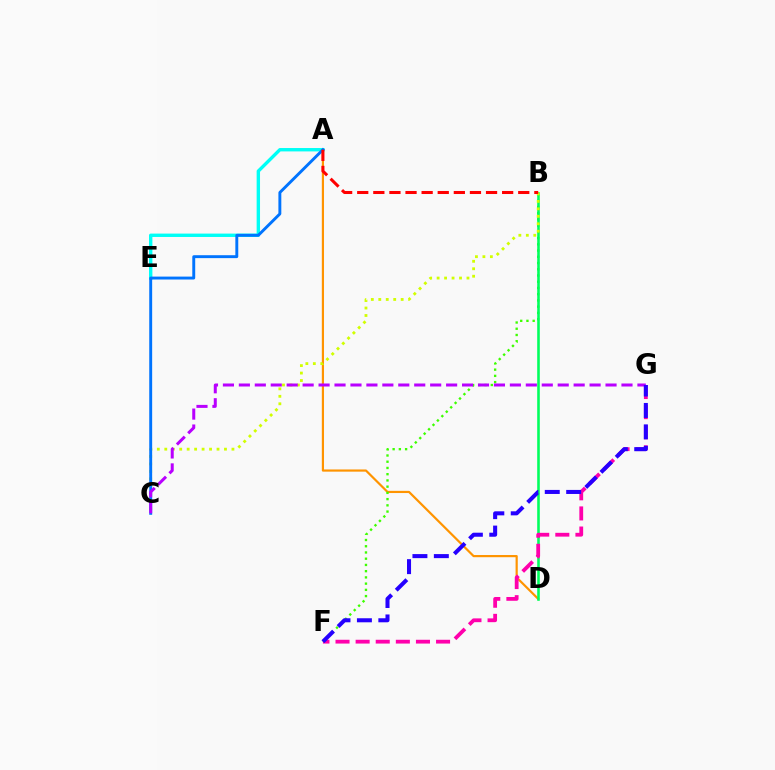{('A', 'D'): [{'color': '#ff9400', 'line_style': 'solid', 'thickness': 1.58}], ('B', 'F'): [{'color': '#3dff00', 'line_style': 'dotted', 'thickness': 1.69}], ('B', 'D'): [{'color': '#00ff5c', 'line_style': 'solid', 'thickness': 1.86}], ('B', 'C'): [{'color': '#d1ff00', 'line_style': 'dotted', 'thickness': 2.03}], ('A', 'E'): [{'color': '#00fff6', 'line_style': 'solid', 'thickness': 2.43}], ('A', 'C'): [{'color': '#0074ff', 'line_style': 'solid', 'thickness': 2.1}], ('F', 'G'): [{'color': '#ff00ac', 'line_style': 'dashed', 'thickness': 2.73}, {'color': '#2500ff', 'line_style': 'dashed', 'thickness': 2.91}], ('C', 'G'): [{'color': '#b900ff', 'line_style': 'dashed', 'thickness': 2.17}], ('A', 'B'): [{'color': '#ff0000', 'line_style': 'dashed', 'thickness': 2.19}]}